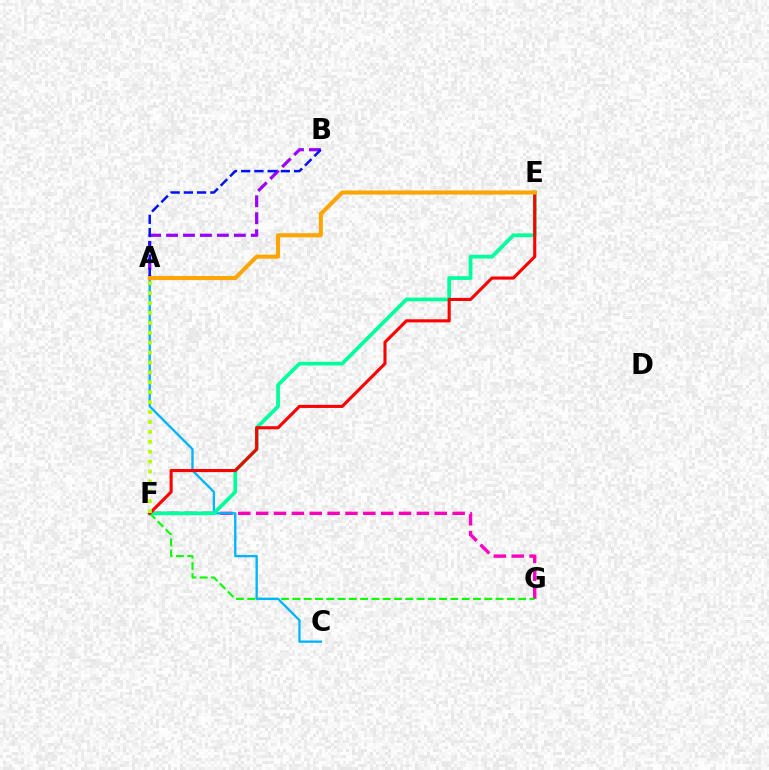{('A', 'B'): [{'color': '#9b00ff', 'line_style': 'dashed', 'thickness': 2.3}, {'color': '#0010ff', 'line_style': 'dashed', 'thickness': 1.8}], ('F', 'G'): [{'color': '#ff00bd', 'line_style': 'dashed', 'thickness': 2.43}, {'color': '#08ff00', 'line_style': 'dashed', 'thickness': 1.53}], ('A', 'C'): [{'color': '#00b5ff', 'line_style': 'solid', 'thickness': 1.69}], ('E', 'F'): [{'color': '#00ff9d', 'line_style': 'solid', 'thickness': 2.69}, {'color': '#ff0000', 'line_style': 'solid', 'thickness': 2.23}], ('A', 'F'): [{'color': '#b3ff00', 'line_style': 'dotted', 'thickness': 2.69}], ('A', 'E'): [{'color': '#ffa500', 'line_style': 'solid', 'thickness': 2.92}]}